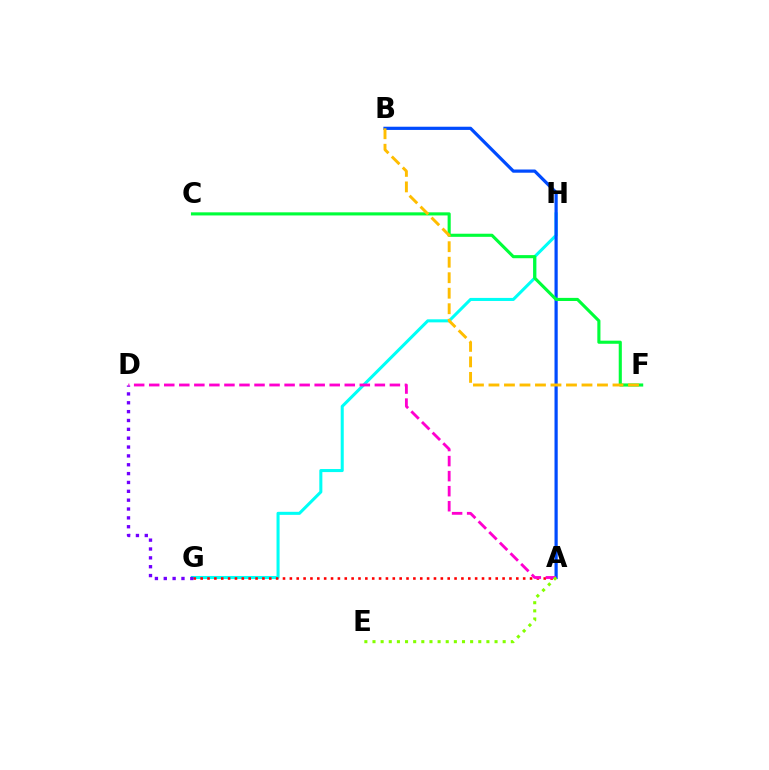{('G', 'H'): [{'color': '#00fff6', 'line_style': 'solid', 'thickness': 2.2}], ('A', 'G'): [{'color': '#ff0000', 'line_style': 'dotted', 'thickness': 1.86}], ('A', 'B'): [{'color': '#004bff', 'line_style': 'solid', 'thickness': 2.31}], ('C', 'F'): [{'color': '#00ff39', 'line_style': 'solid', 'thickness': 2.24}], ('D', 'G'): [{'color': '#7200ff', 'line_style': 'dotted', 'thickness': 2.41}], ('A', 'D'): [{'color': '#ff00cf', 'line_style': 'dashed', 'thickness': 2.04}], ('A', 'E'): [{'color': '#84ff00', 'line_style': 'dotted', 'thickness': 2.21}], ('B', 'F'): [{'color': '#ffbd00', 'line_style': 'dashed', 'thickness': 2.11}]}